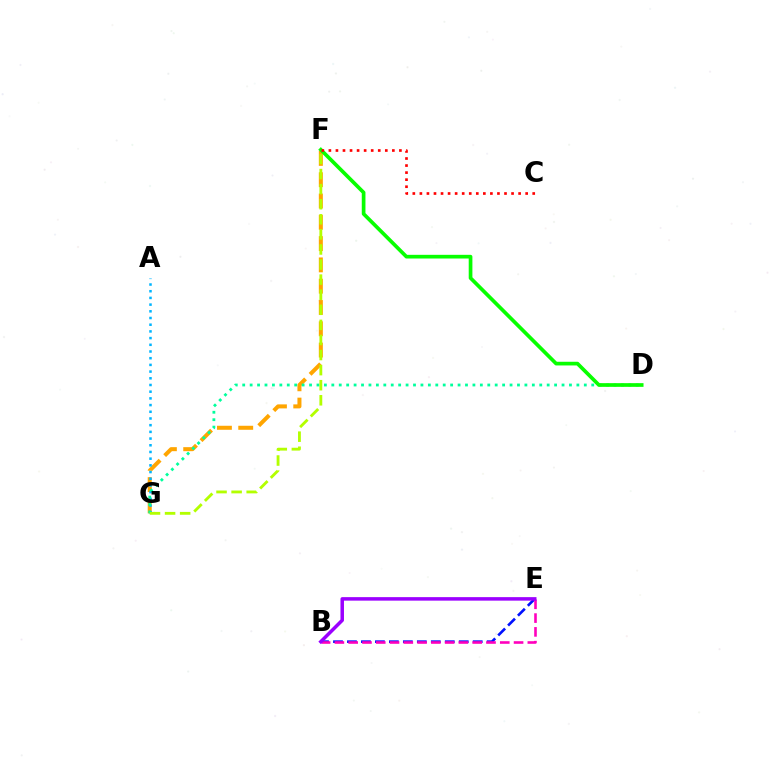{('F', 'G'): [{'color': '#ffa500', 'line_style': 'dashed', 'thickness': 2.89}, {'color': '#b3ff00', 'line_style': 'dashed', 'thickness': 2.05}], ('B', 'E'): [{'color': '#0010ff', 'line_style': 'dashed', 'thickness': 1.9}, {'color': '#ff00bd', 'line_style': 'dashed', 'thickness': 1.87}, {'color': '#9b00ff', 'line_style': 'solid', 'thickness': 2.52}], ('A', 'G'): [{'color': '#00b5ff', 'line_style': 'dotted', 'thickness': 1.82}], ('D', 'G'): [{'color': '#00ff9d', 'line_style': 'dotted', 'thickness': 2.02}], ('D', 'F'): [{'color': '#08ff00', 'line_style': 'solid', 'thickness': 2.66}], ('C', 'F'): [{'color': '#ff0000', 'line_style': 'dotted', 'thickness': 1.92}]}